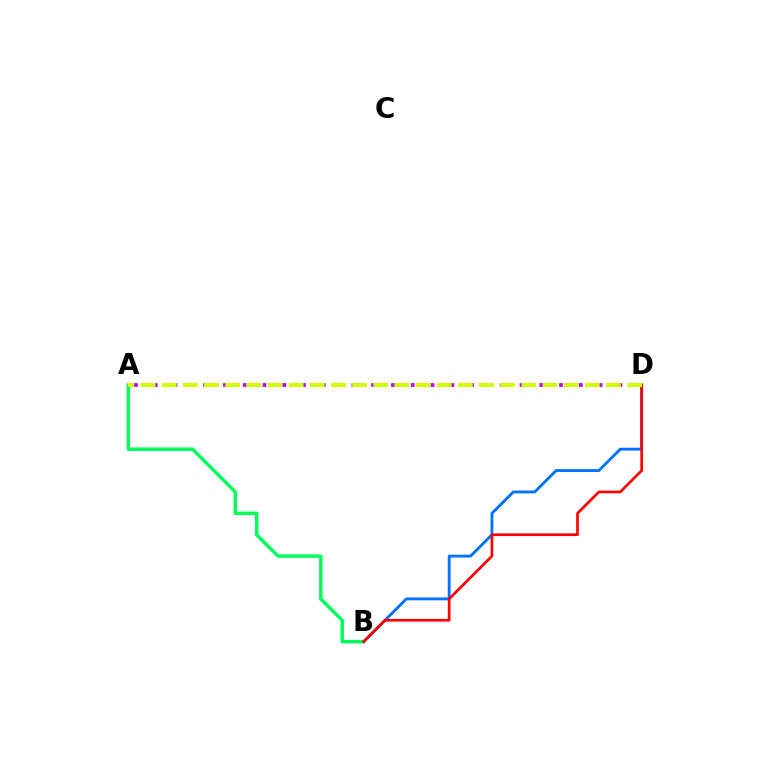{('B', 'D'): [{'color': '#0074ff', 'line_style': 'solid', 'thickness': 2.06}, {'color': '#ff0000', 'line_style': 'solid', 'thickness': 1.94}], ('A', 'D'): [{'color': '#b900ff', 'line_style': 'dotted', 'thickness': 2.69}, {'color': '#d1ff00', 'line_style': 'dashed', 'thickness': 2.87}], ('A', 'B'): [{'color': '#00ff5c', 'line_style': 'solid', 'thickness': 2.49}]}